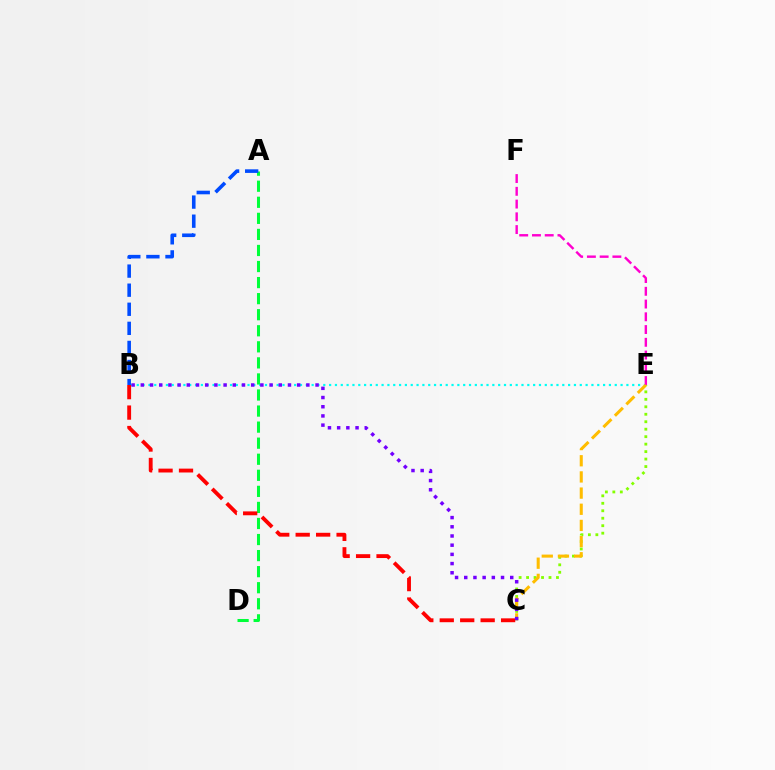{('B', 'E'): [{'color': '#00fff6', 'line_style': 'dotted', 'thickness': 1.58}], ('E', 'F'): [{'color': '#ff00cf', 'line_style': 'dashed', 'thickness': 1.73}], ('C', 'E'): [{'color': '#84ff00', 'line_style': 'dotted', 'thickness': 2.03}, {'color': '#ffbd00', 'line_style': 'dashed', 'thickness': 2.2}], ('A', 'D'): [{'color': '#00ff39', 'line_style': 'dashed', 'thickness': 2.18}], ('B', 'C'): [{'color': '#ff0000', 'line_style': 'dashed', 'thickness': 2.78}, {'color': '#7200ff', 'line_style': 'dotted', 'thickness': 2.5}], ('A', 'B'): [{'color': '#004bff', 'line_style': 'dashed', 'thickness': 2.59}]}